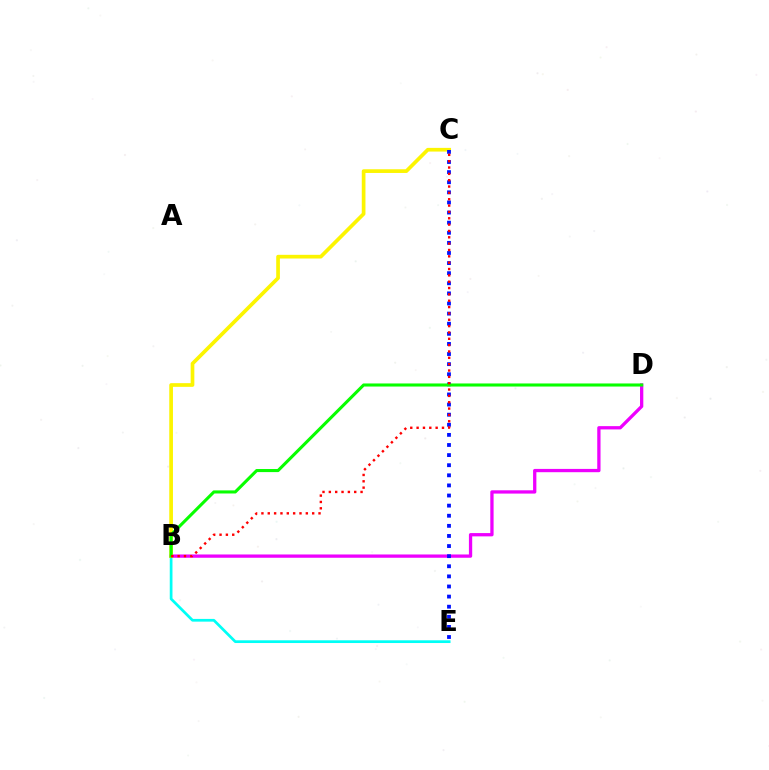{('B', 'E'): [{'color': '#00fff6', 'line_style': 'solid', 'thickness': 1.96}], ('B', 'D'): [{'color': '#ee00ff', 'line_style': 'solid', 'thickness': 2.37}, {'color': '#08ff00', 'line_style': 'solid', 'thickness': 2.22}], ('B', 'C'): [{'color': '#fcf500', 'line_style': 'solid', 'thickness': 2.66}, {'color': '#ff0000', 'line_style': 'dotted', 'thickness': 1.72}], ('C', 'E'): [{'color': '#0010ff', 'line_style': 'dotted', 'thickness': 2.75}]}